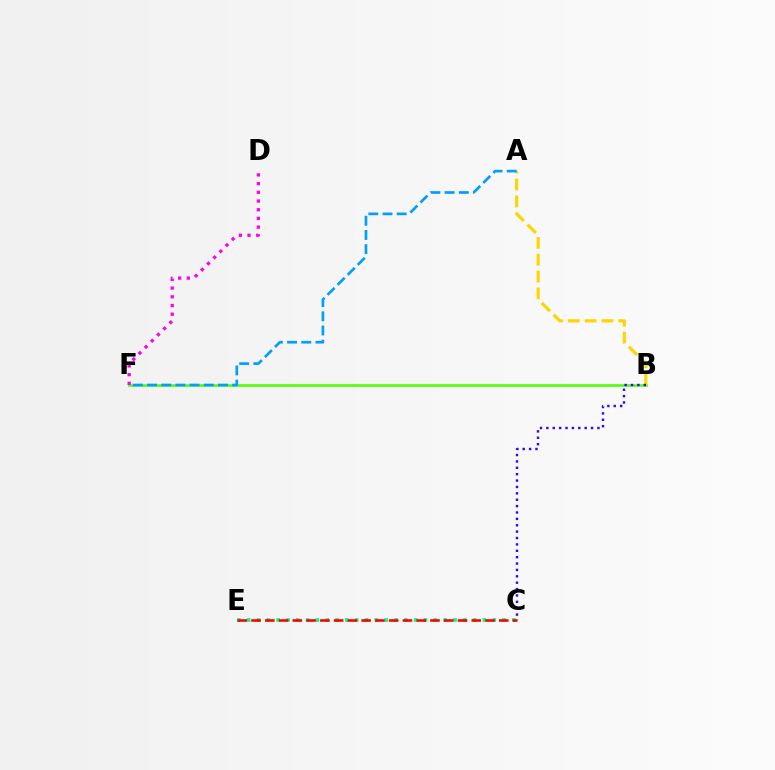{('B', 'F'): [{'color': '#4fff00', 'line_style': 'solid', 'thickness': 1.84}], ('C', 'E'): [{'color': '#00ff86', 'line_style': 'dotted', 'thickness': 2.67}, {'color': '#ff0000', 'line_style': 'dashed', 'thickness': 1.87}], ('A', 'B'): [{'color': '#ffd500', 'line_style': 'dashed', 'thickness': 2.29}], ('D', 'F'): [{'color': '#ff00ed', 'line_style': 'dotted', 'thickness': 2.37}], ('B', 'C'): [{'color': '#3700ff', 'line_style': 'dotted', 'thickness': 1.73}], ('A', 'F'): [{'color': '#009eff', 'line_style': 'dashed', 'thickness': 1.93}]}